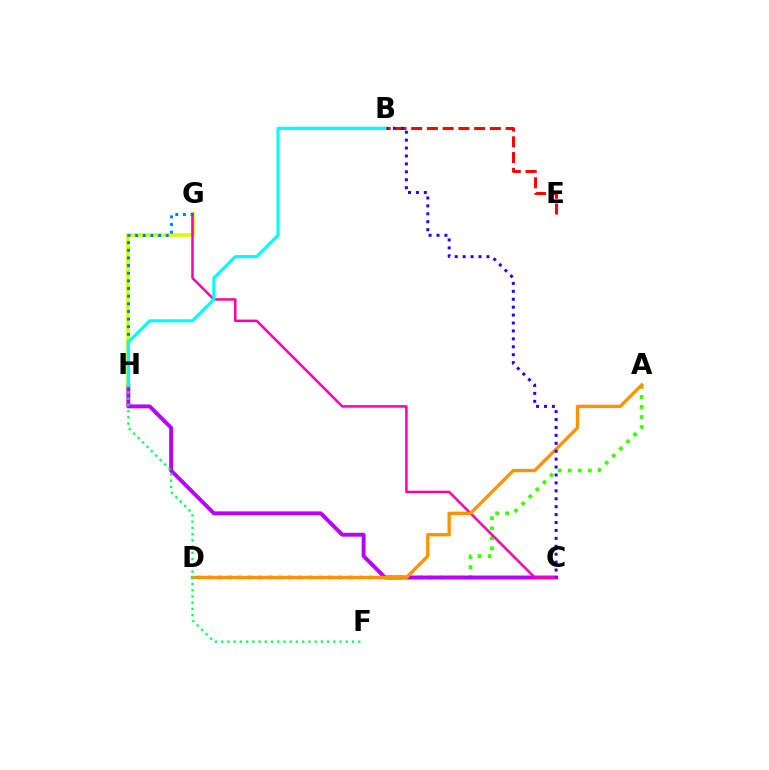{('B', 'E'): [{'color': '#ff0000', 'line_style': 'dashed', 'thickness': 2.14}], ('A', 'D'): [{'color': '#3dff00', 'line_style': 'dotted', 'thickness': 2.73}, {'color': '#ff9400', 'line_style': 'solid', 'thickness': 2.41}], ('C', 'H'): [{'color': '#b900ff', 'line_style': 'solid', 'thickness': 2.81}], ('G', 'H'): [{'color': '#d1ff00', 'line_style': 'solid', 'thickness': 2.57}, {'color': '#0074ff', 'line_style': 'dotted', 'thickness': 2.08}], ('C', 'G'): [{'color': '#ff00ac', 'line_style': 'solid', 'thickness': 1.81}], ('F', 'H'): [{'color': '#00ff5c', 'line_style': 'dotted', 'thickness': 1.69}], ('B', 'C'): [{'color': '#2500ff', 'line_style': 'dotted', 'thickness': 2.15}], ('B', 'H'): [{'color': '#00fff6', 'line_style': 'solid', 'thickness': 2.27}]}